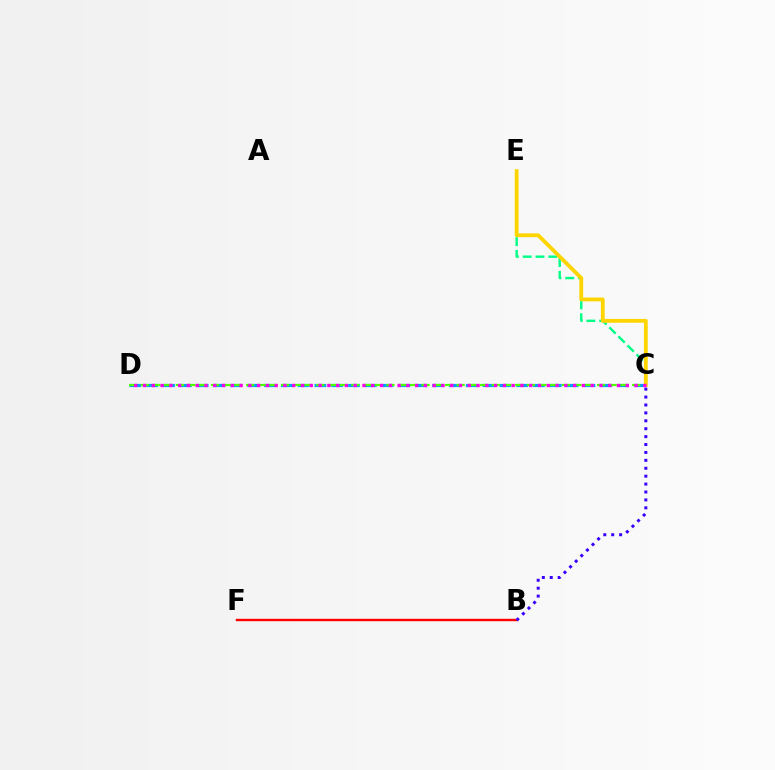{('C', 'E'): [{'color': '#00ff86', 'line_style': 'dashed', 'thickness': 1.74}, {'color': '#ffd500', 'line_style': 'solid', 'thickness': 2.74}], ('C', 'D'): [{'color': '#009eff', 'line_style': 'dashed', 'thickness': 2.28}, {'color': '#4fff00', 'line_style': 'dashed', 'thickness': 1.59}, {'color': '#ff00ed', 'line_style': 'dotted', 'thickness': 2.38}], ('B', 'F'): [{'color': '#ff0000', 'line_style': 'solid', 'thickness': 1.73}], ('B', 'C'): [{'color': '#3700ff', 'line_style': 'dotted', 'thickness': 2.15}]}